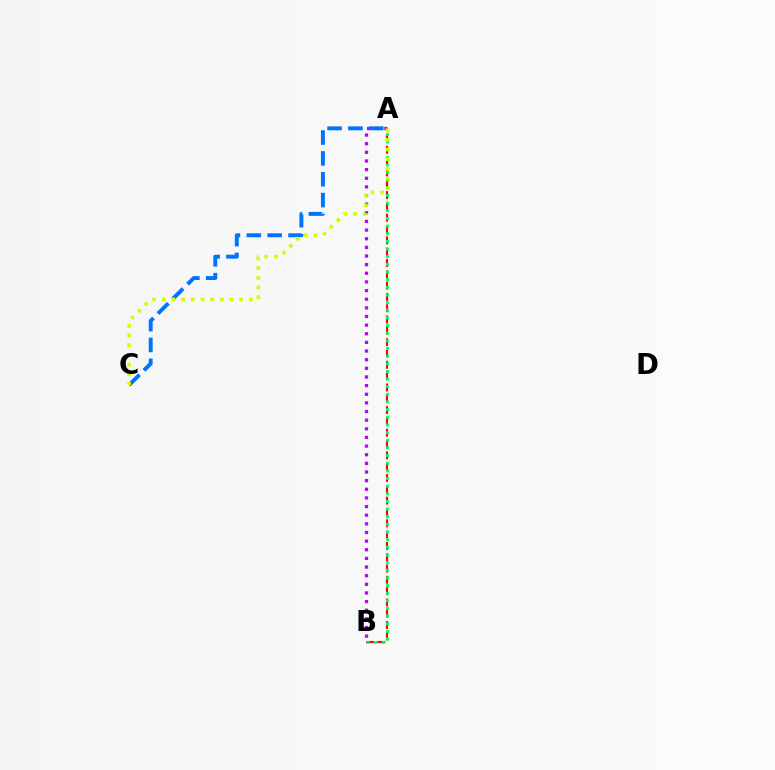{('A', 'B'): [{'color': '#ff0000', 'line_style': 'dashed', 'thickness': 1.54}, {'color': '#b900ff', 'line_style': 'dotted', 'thickness': 2.35}, {'color': '#00ff5c', 'line_style': 'dotted', 'thickness': 2.08}], ('A', 'C'): [{'color': '#0074ff', 'line_style': 'dashed', 'thickness': 2.83}, {'color': '#d1ff00', 'line_style': 'dotted', 'thickness': 2.63}]}